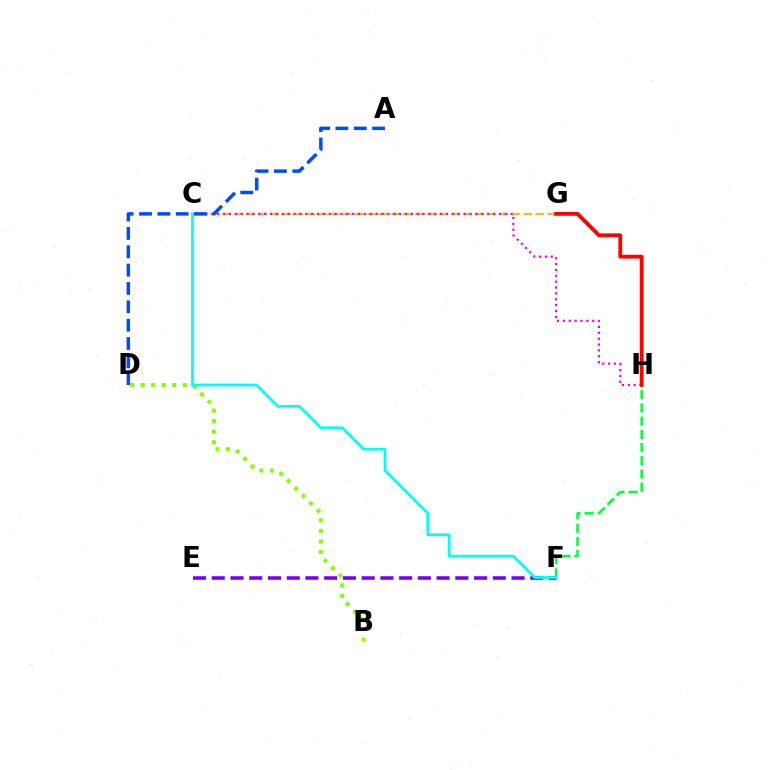{('E', 'F'): [{'color': '#7200ff', 'line_style': 'dashed', 'thickness': 2.55}], ('C', 'G'): [{'color': '#ffbd00', 'line_style': 'dashed', 'thickness': 1.64}], ('C', 'H'): [{'color': '#ff00cf', 'line_style': 'dotted', 'thickness': 1.59}], ('B', 'D'): [{'color': '#84ff00', 'line_style': 'dotted', 'thickness': 2.86}], ('A', 'D'): [{'color': '#004bff', 'line_style': 'dashed', 'thickness': 2.49}], ('F', 'H'): [{'color': '#00ff39', 'line_style': 'dashed', 'thickness': 1.8}], ('G', 'H'): [{'color': '#ff0000', 'line_style': 'solid', 'thickness': 2.74}], ('C', 'F'): [{'color': '#00fff6', 'line_style': 'solid', 'thickness': 1.98}]}